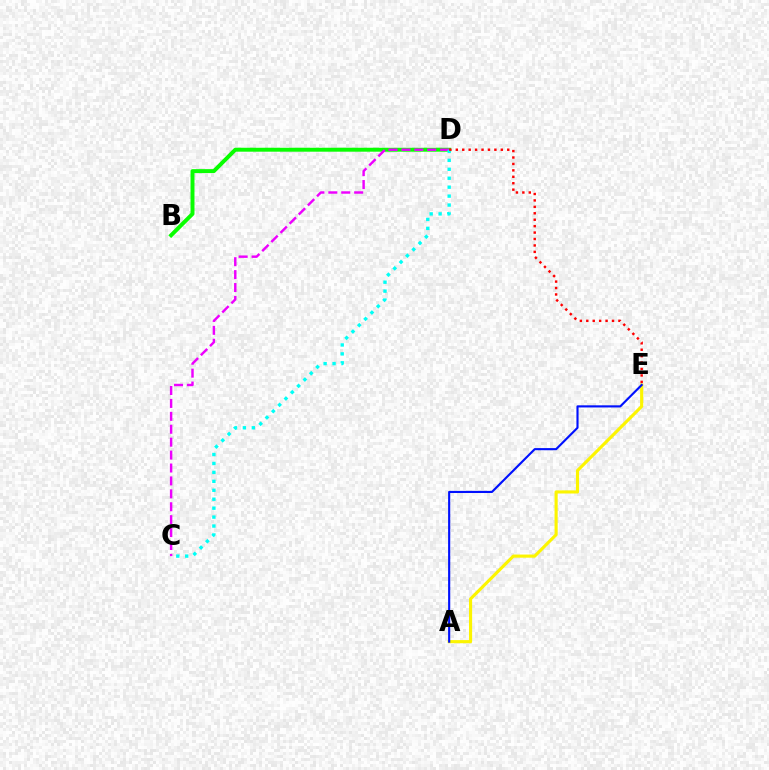{('A', 'E'): [{'color': '#fcf500', 'line_style': 'solid', 'thickness': 2.25}, {'color': '#0010ff', 'line_style': 'solid', 'thickness': 1.54}], ('B', 'D'): [{'color': '#08ff00', 'line_style': 'solid', 'thickness': 2.84}], ('C', 'D'): [{'color': '#ee00ff', 'line_style': 'dashed', 'thickness': 1.75}, {'color': '#00fff6', 'line_style': 'dotted', 'thickness': 2.43}], ('D', 'E'): [{'color': '#ff0000', 'line_style': 'dotted', 'thickness': 1.75}]}